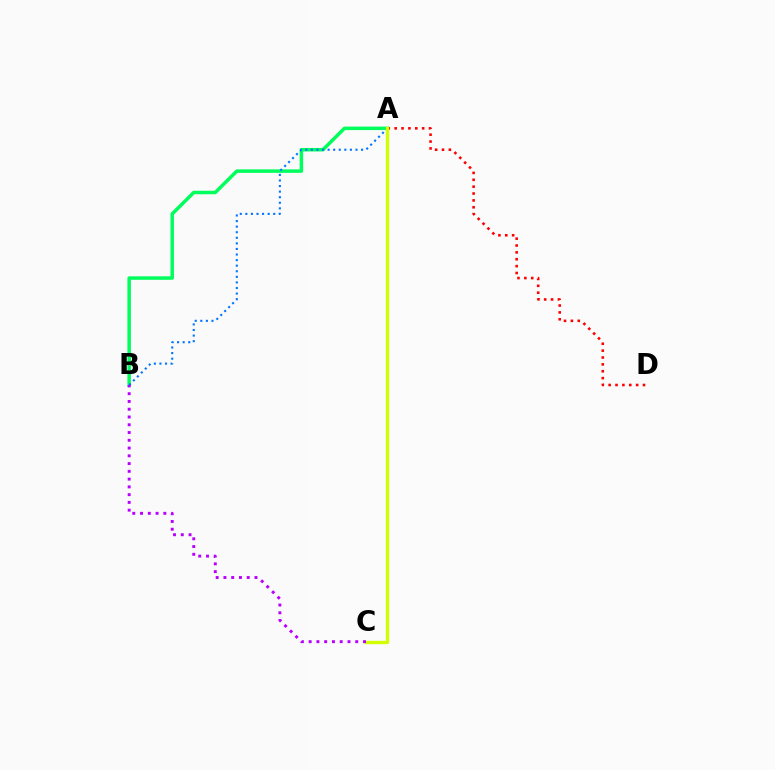{('A', 'B'): [{'color': '#00ff5c', 'line_style': 'solid', 'thickness': 2.52}, {'color': '#0074ff', 'line_style': 'dotted', 'thickness': 1.52}], ('A', 'D'): [{'color': '#ff0000', 'line_style': 'dotted', 'thickness': 1.87}], ('A', 'C'): [{'color': '#d1ff00', 'line_style': 'solid', 'thickness': 2.41}], ('B', 'C'): [{'color': '#b900ff', 'line_style': 'dotted', 'thickness': 2.11}]}